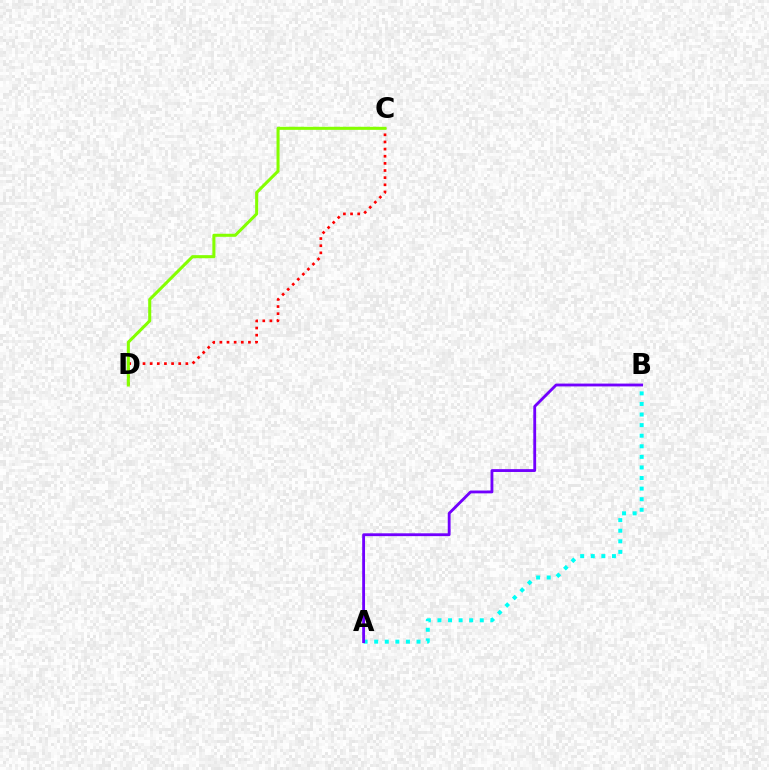{('A', 'B'): [{'color': '#00fff6', 'line_style': 'dotted', 'thickness': 2.88}, {'color': '#7200ff', 'line_style': 'solid', 'thickness': 2.04}], ('C', 'D'): [{'color': '#ff0000', 'line_style': 'dotted', 'thickness': 1.94}, {'color': '#84ff00', 'line_style': 'solid', 'thickness': 2.19}]}